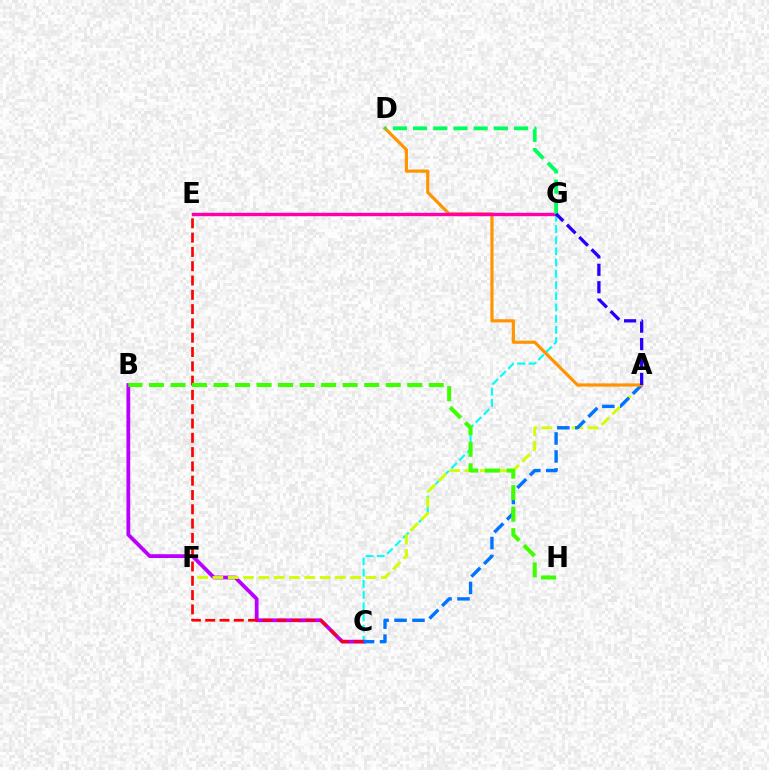{('C', 'G'): [{'color': '#00fff6', 'line_style': 'dashed', 'thickness': 1.52}], ('B', 'C'): [{'color': '#b900ff', 'line_style': 'solid', 'thickness': 2.72}], ('A', 'F'): [{'color': '#d1ff00', 'line_style': 'dashed', 'thickness': 2.08}], ('A', 'C'): [{'color': '#0074ff', 'line_style': 'dashed', 'thickness': 2.44}], ('C', 'E'): [{'color': '#ff0000', 'line_style': 'dashed', 'thickness': 1.94}], ('A', 'D'): [{'color': '#ff9400', 'line_style': 'solid', 'thickness': 2.29}], ('E', 'G'): [{'color': '#ff00ac', 'line_style': 'solid', 'thickness': 2.45}], ('D', 'G'): [{'color': '#00ff5c', 'line_style': 'dashed', 'thickness': 2.74}], ('B', 'H'): [{'color': '#3dff00', 'line_style': 'dashed', 'thickness': 2.92}], ('A', 'G'): [{'color': '#2500ff', 'line_style': 'dashed', 'thickness': 2.37}]}